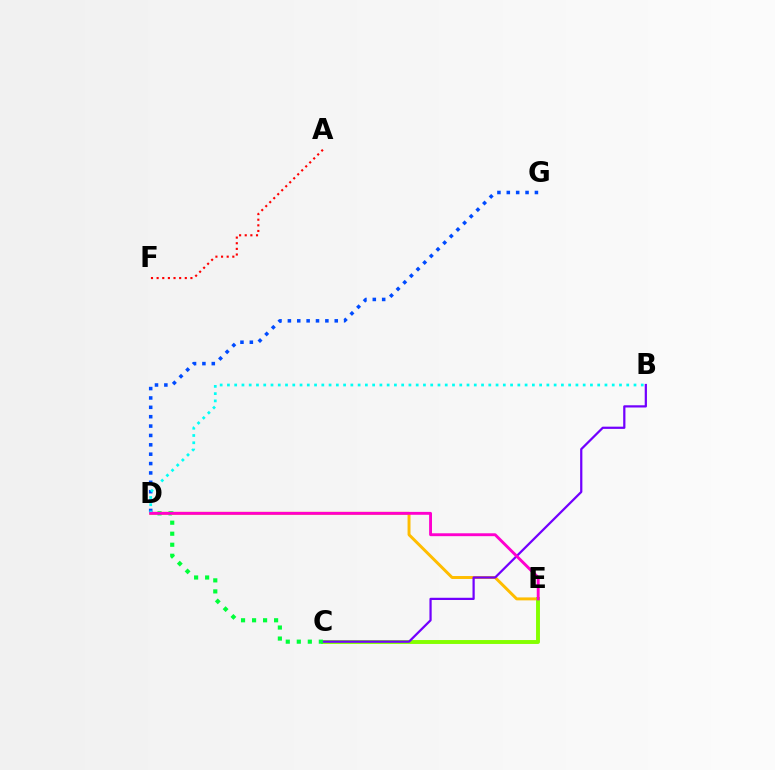{('D', 'E'): [{'color': '#ffbd00', 'line_style': 'solid', 'thickness': 2.12}, {'color': '#ff00cf', 'line_style': 'solid', 'thickness': 2.08}], ('D', 'G'): [{'color': '#004bff', 'line_style': 'dotted', 'thickness': 2.55}], ('C', 'E'): [{'color': '#84ff00', 'line_style': 'solid', 'thickness': 2.81}], ('B', 'C'): [{'color': '#7200ff', 'line_style': 'solid', 'thickness': 1.61}], ('C', 'D'): [{'color': '#00ff39', 'line_style': 'dotted', 'thickness': 2.99}], ('B', 'D'): [{'color': '#00fff6', 'line_style': 'dotted', 'thickness': 1.97}], ('A', 'F'): [{'color': '#ff0000', 'line_style': 'dotted', 'thickness': 1.53}]}